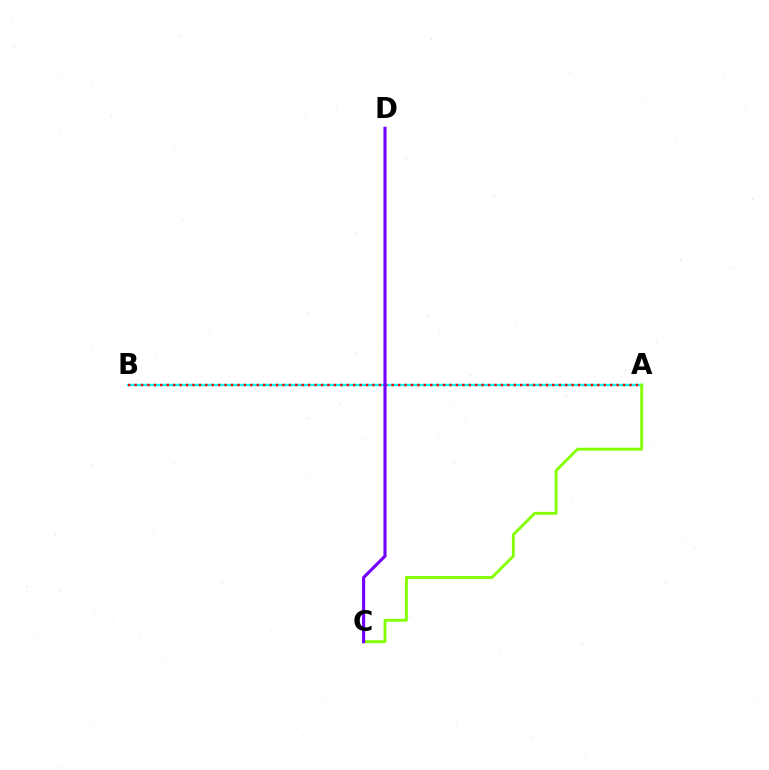{('A', 'B'): [{'color': '#00fff6', 'line_style': 'solid', 'thickness': 1.7}, {'color': '#ff0000', 'line_style': 'dotted', 'thickness': 1.75}], ('A', 'C'): [{'color': '#84ff00', 'line_style': 'solid', 'thickness': 2.07}], ('C', 'D'): [{'color': '#7200ff', 'line_style': 'solid', 'thickness': 2.25}]}